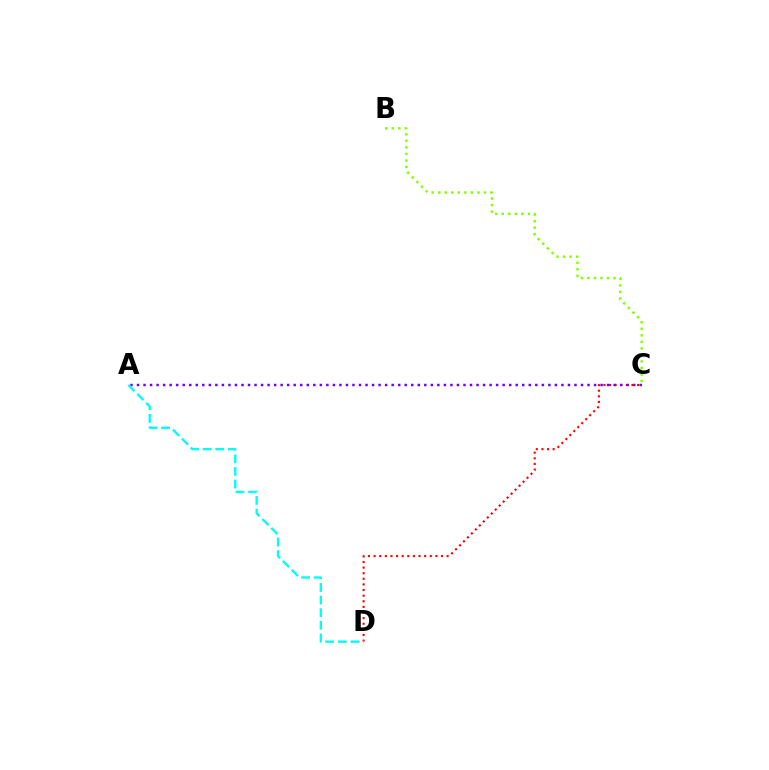{('C', 'D'): [{'color': '#ff0000', 'line_style': 'dotted', 'thickness': 1.53}], ('A', 'C'): [{'color': '#7200ff', 'line_style': 'dotted', 'thickness': 1.77}], ('A', 'D'): [{'color': '#00fff6', 'line_style': 'dashed', 'thickness': 1.71}], ('B', 'C'): [{'color': '#84ff00', 'line_style': 'dotted', 'thickness': 1.78}]}